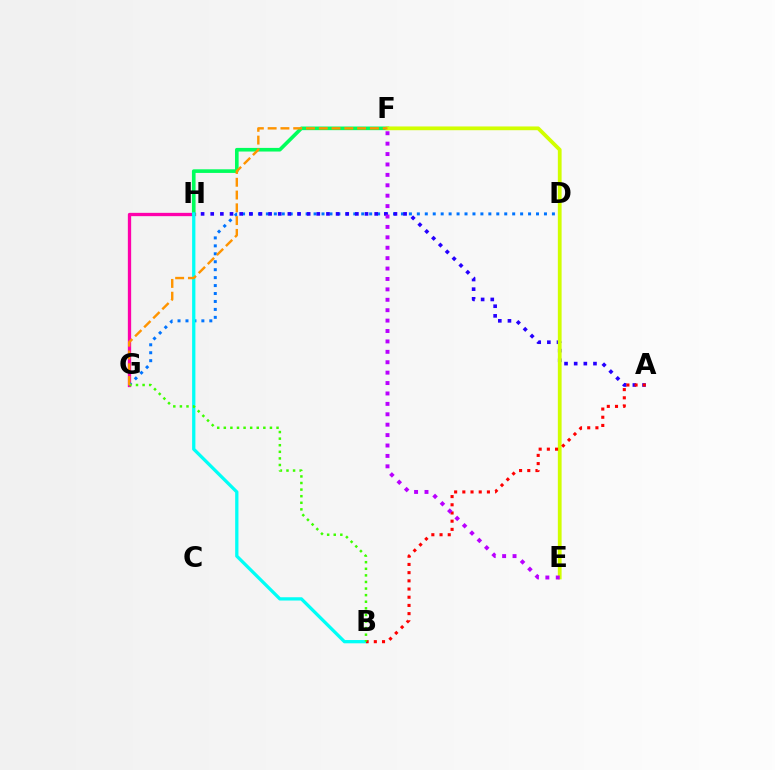{('G', 'H'): [{'color': '#ff00ac', 'line_style': 'solid', 'thickness': 2.38}], ('F', 'H'): [{'color': '#00ff5c', 'line_style': 'solid', 'thickness': 2.61}], ('D', 'G'): [{'color': '#0074ff', 'line_style': 'dotted', 'thickness': 2.16}], ('A', 'H'): [{'color': '#2500ff', 'line_style': 'dotted', 'thickness': 2.62}], ('B', 'H'): [{'color': '#00fff6', 'line_style': 'solid', 'thickness': 2.36}], ('E', 'F'): [{'color': '#d1ff00', 'line_style': 'solid', 'thickness': 2.71}, {'color': '#b900ff', 'line_style': 'dotted', 'thickness': 2.83}], ('A', 'B'): [{'color': '#ff0000', 'line_style': 'dotted', 'thickness': 2.23}], ('B', 'G'): [{'color': '#3dff00', 'line_style': 'dotted', 'thickness': 1.79}], ('F', 'G'): [{'color': '#ff9400', 'line_style': 'dashed', 'thickness': 1.74}]}